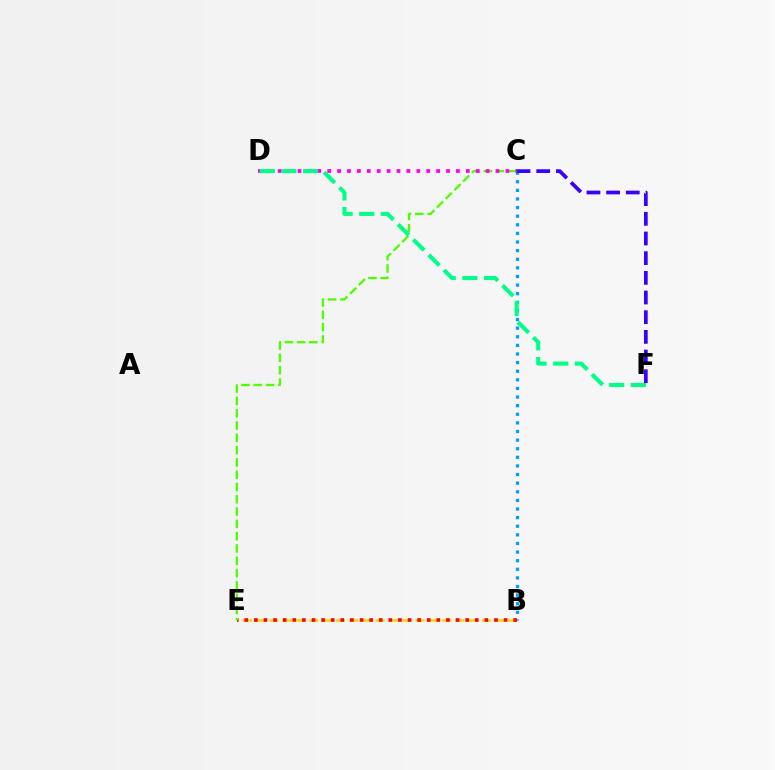{('B', 'E'): [{'color': '#ffd500', 'line_style': 'dashed', 'thickness': 1.8}, {'color': '#ff0000', 'line_style': 'dotted', 'thickness': 2.61}], ('B', 'C'): [{'color': '#009eff', 'line_style': 'dotted', 'thickness': 2.34}], ('C', 'E'): [{'color': '#4fff00', 'line_style': 'dashed', 'thickness': 1.67}], ('C', 'D'): [{'color': '#ff00ed', 'line_style': 'dotted', 'thickness': 2.69}], ('D', 'F'): [{'color': '#00ff86', 'line_style': 'dashed', 'thickness': 2.93}], ('C', 'F'): [{'color': '#3700ff', 'line_style': 'dashed', 'thickness': 2.67}]}